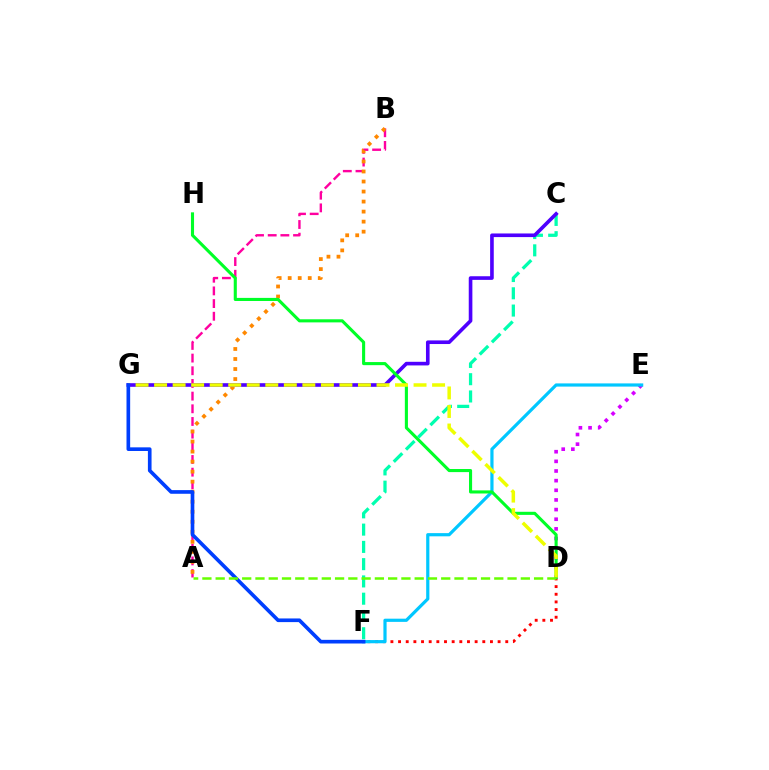{('D', 'E'): [{'color': '#d600ff', 'line_style': 'dotted', 'thickness': 2.62}], ('A', 'B'): [{'color': '#ff00a0', 'line_style': 'dashed', 'thickness': 1.72}, {'color': '#ff8800', 'line_style': 'dotted', 'thickness': 2.72}], ('D', 'F'): [{'color': '#ff0000', 'line_style': 'dotted', 'thickness': 2.08}], ('C', 'F'): [{'color': '#00ffaf', 'line_style': 'dashed', 'thickness': 2.35}], ('E', 'F'): [{'color': '#00c7ff', 'line_style': 'solid', 'thickness': 2.3}], ('C', 'G'): [{'color': '#4f00ff', 'line_style': 'solid', 'thickness': 2.61}], ('D', 'H'): [{'color': '#00ff27', 'line_style': 'solid', 'thickness': 2.23}], ('D', 'G'): [{'color': '#eeff00', 'line_style': 'dashed', 'thickness': 2.52}], ('F', 'G'): [{'color': '#003fff', 'line_style': 'solid', 'thickness': 2.63}], ('A', 'D'): [{'color': '#66ff00', 'line_style': 'dashed', 'thickness': 1.8}]}